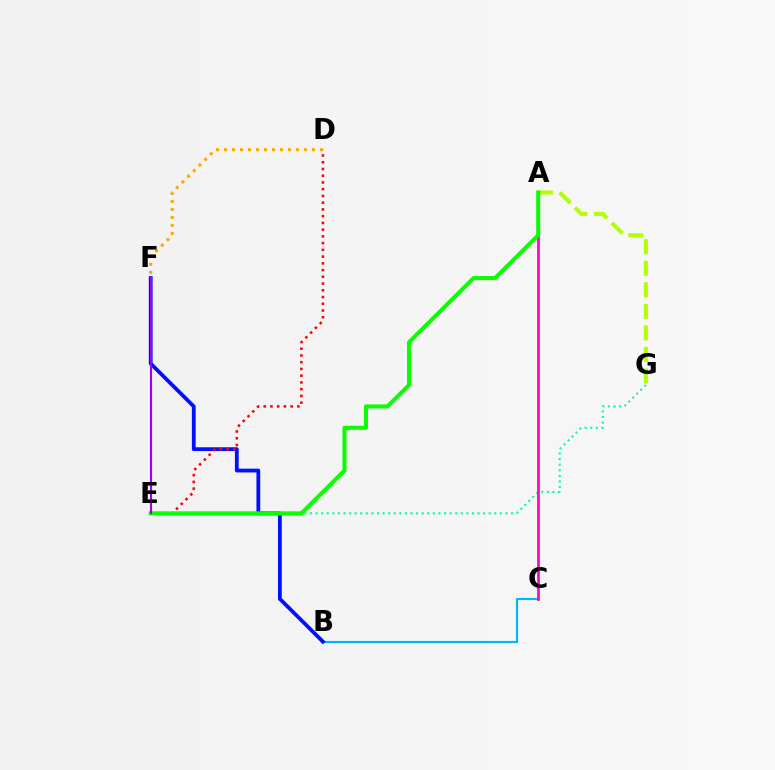{('E', 'G'): [{'color': '#00ff9d', 'line_style': 'dotted', 'thickness': 1.52}], ('B', 'C'): [{'color': '#00b5ff', 'line_style': 'solid', 'thickness': 1.53}], ('B', 'F'): [{'color': '#0010ff', 'line_style': 'solid', 'thickness': 2.73}], ('A', 'G'): [{'color': '#b3ff00', 'line_style': 'dashed', 'thickness': 2.93}], ('D', 'E'): [{'color': '#ff0000', 'line_style': 'dotted', 'thickness': 1.83}], ('A', 'C'): [{'color': '#ff00bd', 'line_style': 'solid', 'thickness': 1.92}], ('A', 'E'): [{'color': '#08ff00', 'line_style': 'solid', 'thickness': 2.89}], ('D', 'F'): [{'color': '#ffa500', 'line_style': 'dotted', 'thickness': 2.17}], ('E', 'F'): [{'color': '#9b00ff', 'line_style': 'solid', 'thickness': 1.53}]}